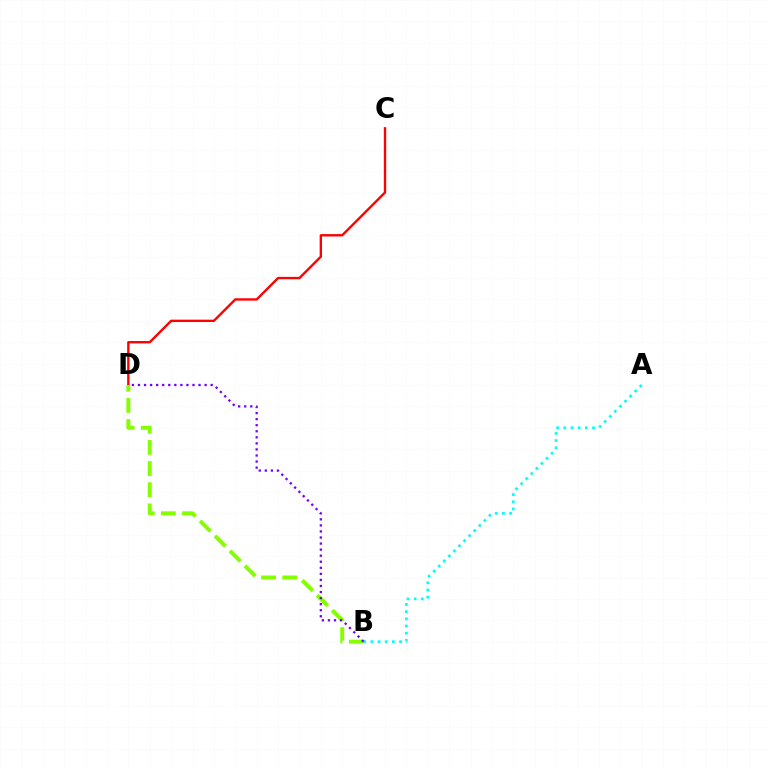{('A', 'B'): [{'color': '#00fff6', 'line_style': 'dotted', 'thickness': 1.95}], ('C', 'D'): [{'color': '#ff0000', 'line_style': 'solid', 'thickness': 1.7}], ('B', 'D'): [{'color': '#84ff00', 'line_style': 'dashed', 'thickness': 2.87}, {'color': '#7200ff', 'line_style': 'dotted', 'thickness': 1.65}]}